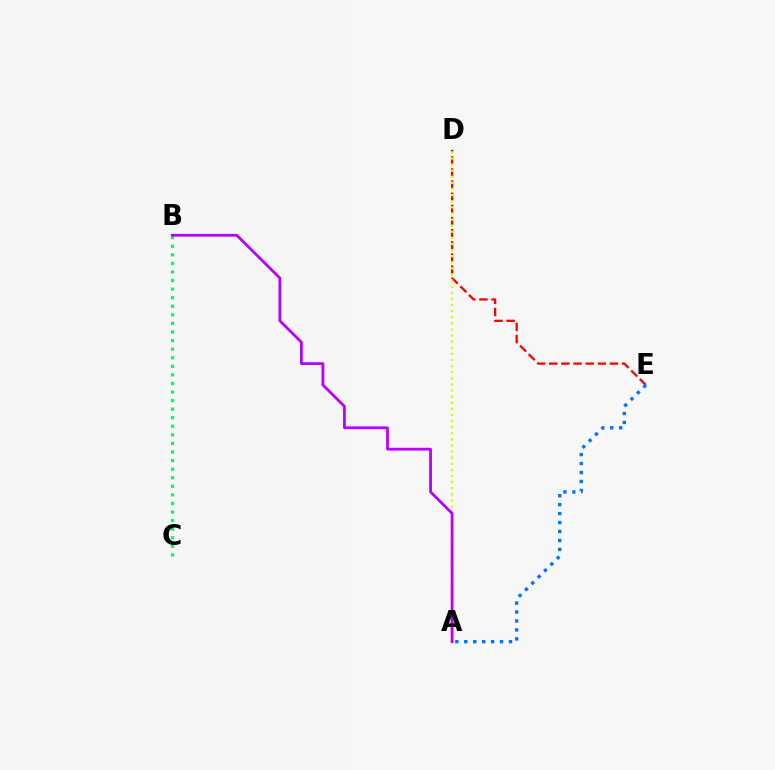{('D', 'E'): [{'color': '#ff0000', 'line_style': 'dashed', 'thickness': 1.65}], ('A', 'E'): [{'color': '#0074ff', 'line_style': 'dotted', 'thickness': 2.43}], ('B', 'C'): [{'color': '#00ff5c', 'line_style': 'dotted', 'thickness': 2.33}], ('A', 'D'): [{'color': '#d1ff00', 'line_style': 'dotted', 'thickness': 1.66}], ('A', 'B'): [{'color': '#b900ff', 'line_style': 'solid', 'thickness': 2.0}]}